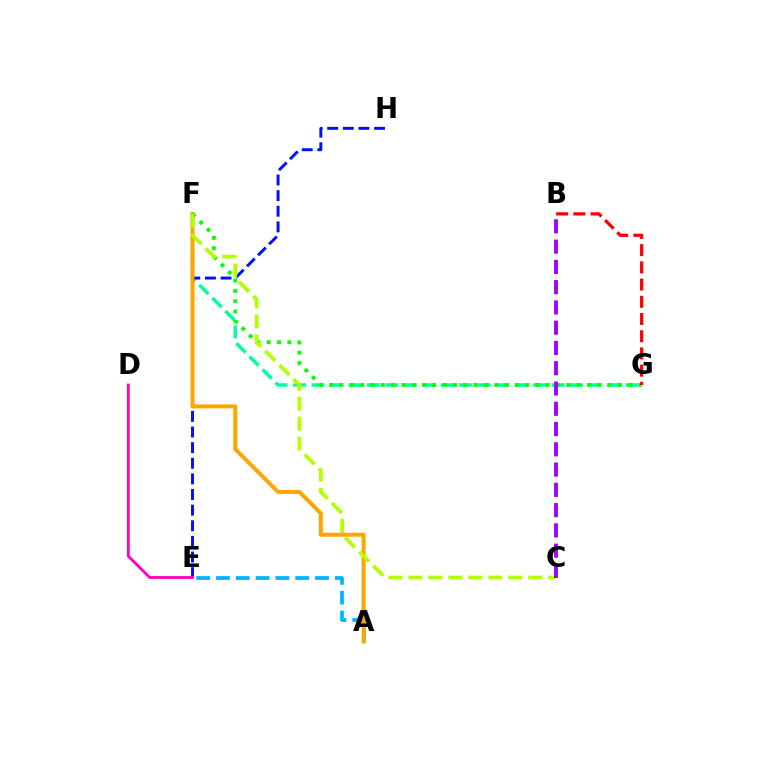{('F', 'G'): [{'color': '#00ff9d', 'line_style': 'dashed', 'thickness': 2.51}, {'color': '#08ff00', 'line_style': 'dotted', 'thickness': 2.8}], ('E', 'H'): [{'color': '#0010ff', 'line_style': 'dashed', 'thickness': 2.12}], ('A', 'E'): [{'color': '#00b5ff', 'line_style': 'dashed', 'thickness': 2.69}], ('A', 'F'): [{'color': '#ffa500', 'line_style': 'solid', 'thickness': 2.87}], ('D', 'E'): [{'color': '#ff00bd', 'line_style': 'solid', 'thickness': 2.04}], ('B', 'G'): [{'color': '#ff0000', 'line_style': 'dashed', 'thickness': 2.34}], ('C', 'F'): [{'color': '#b3ff00', 'line_style': 'dashed', 'thickness': 2.71}], ('B', 'C'): [{'color': '#9b00ff', 'line_style': 'dashed', 'thickness': 2.75}]}